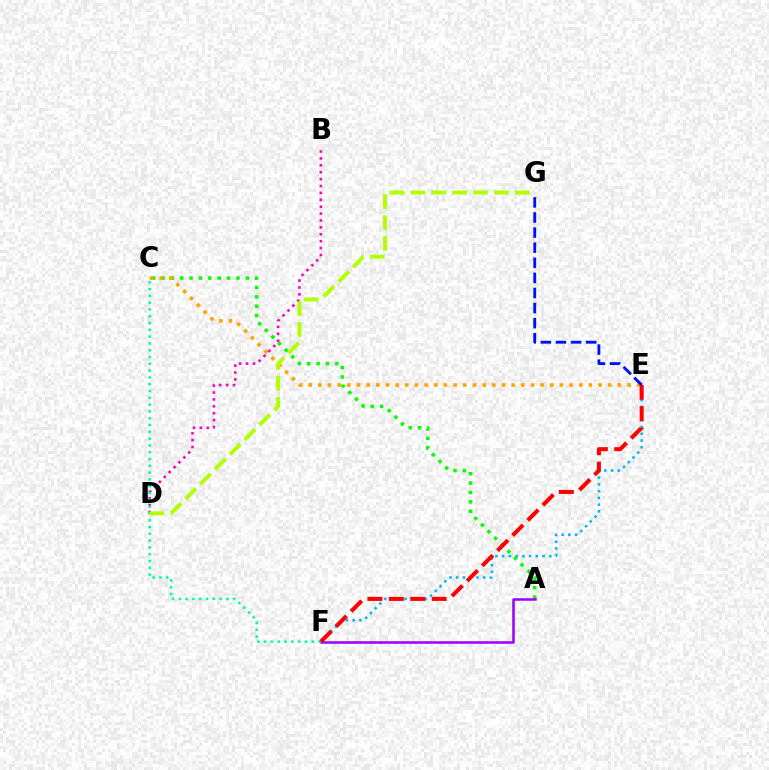{('E', 'F'): [{'color': '#00b5ff', 'line_style': 'dotted', 'thickness': 1.83}, {'color': '#ff0000', 'line_style': 'dashed', 'thickness': 2.91}], ('A', 'C'): [{'color': '#08ff00', 'line_style': 'dotted', 'thickness': 2.55}], ('A', 'F'): [{'color': '#9b00ff', 'line_style': 'solid', 'thickness': 1.81}], ('C', 'E'): [{'color': '#ffa500', 'line_style': 'dotted', 'thickness': 2.63}], ('B', 'D'): [{'color': '#ff00bd', 'line_style': 'dotted', 'thickness': 1.87}], ('C', 'F'): [{'color': '#00ff9d', 'line_style': 'dotted', 'thickness': 1.85}], ('D', 'G'): [{'color': '#b3ff00', 'line_style': 'dashed', 'thickness': 2.84}], ('E', 'G'): [{'color': '#0010ff', 'line_style': 'dashed', 'thickness': 2.05}]}